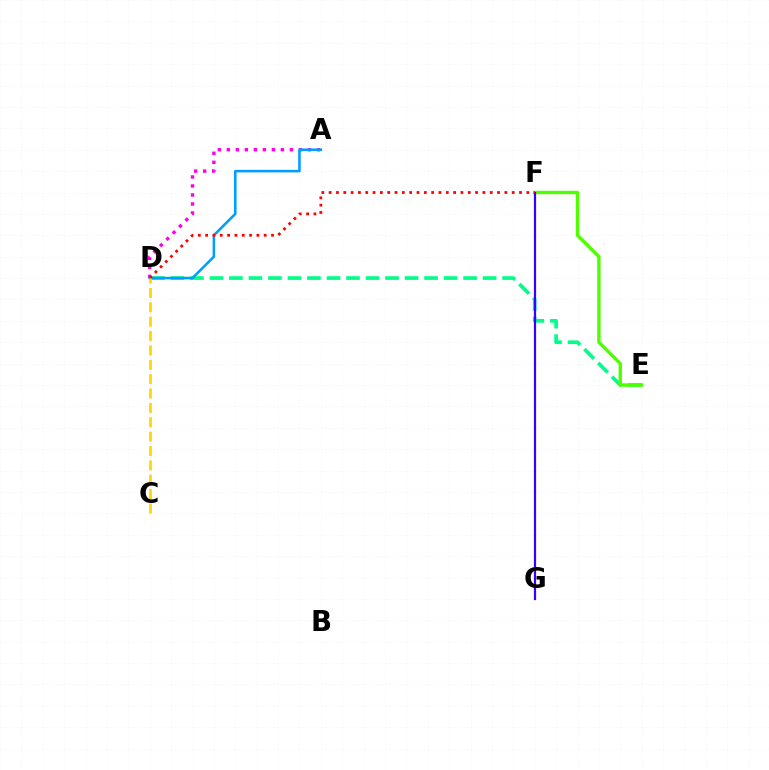{('D', 'E'): [{'color': '#00ff86', 'line_style': 'dashed', 'thickness': 2.65}], ('A', 'D'): [{'color': '#ff00ed', 'line_style': 'dotted', 'thickness': 2.45}, {'color': '#009eff', 'line_style': 'solid', 'thickness': 1.85}], ('E', 'F'): [{'color': '#4fff00', 'line_style': 'solid', 'thickness': 2.44}], ('F', 'G'): [{'color': '#3700ff', 'line_style': 'solid', 'thickness': 1.59}], ('D', 'F'): [{'color': '#ff0000', 'line_style': 'dotted', 'thickness': 1.99}], ('C', 'D'): [{'color': '#ffd500', 'line_style': 'dashed', 'thickness': 1.95}]}